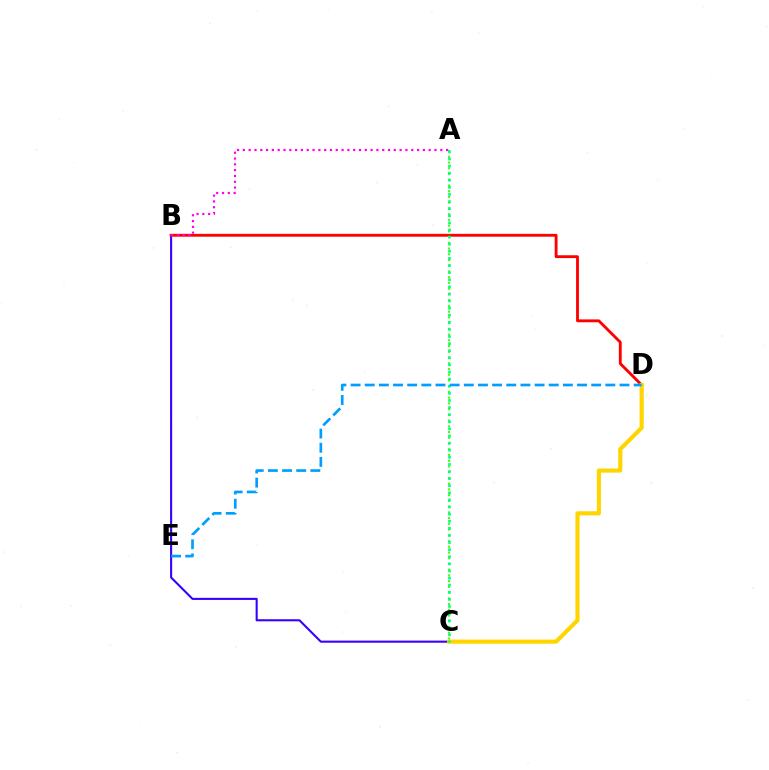{('B', 'C'): [{'color': '#3700ff', 'line_style': 'solid', 'thickness': 1.51}], ('B', 'D'): [{'color': '#ff0000', 'line_style': 'solid', 'thickness': 2.05}], ('A', 'C'): [{'color': '#4fff00', 'line_style': 'dotted', 'thickness': 1.56}, {'color': '#00ff86', 'line_style': 'dotted', 'thickness': 1.93}], ('A', 'B'): [{'color': '#ff00ed', 'line_style': 'dotted', 'thickness': 1.58}], ('C', 'D'): [{'color': '#ffd500', 'line_style': 'solid', 'thickness': 2.98}], ('D', 'E'): [{'color': '#009eff', 'line_style': 'dashed', 'thickness': 1.92}]}